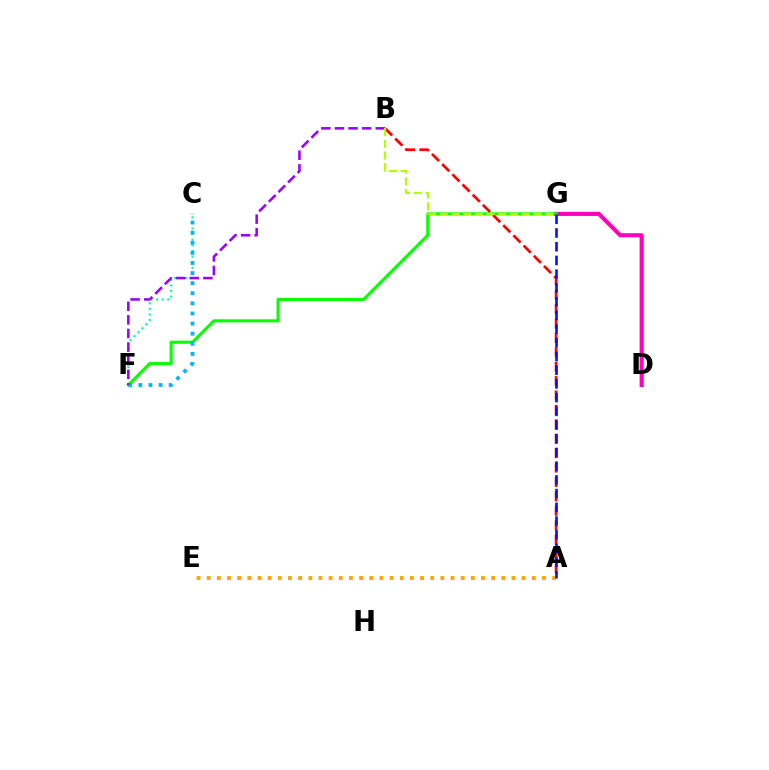{('A', 'E'): [{'color': '#ffa500', 'line_style': 'dotted', 'thickness': 2.76}], ('C', 'F'): [{'color': '#00ff9d', 'line_style': 'dotted', 'thickness': 1.52}, {'color': '#00b5ff', 'line_style': 'dotted', 'thickness': 2.75}], ('D', 'G'): [{'color': '#ff00bd', 'line_style': 'solid', 'thickness': 2.96}], ('F', 'G'): [{'color': '#08ff00', 'line_style': 'solid', 'thickness': 2.22}], ('A', 'B'): [{'color': '#ff0000', 'line_style': 'dashed', 'thickness': 1.96}], ('A', 'G'): [{'color': '#0010ff', 'line_style': 'dashed', 'thickness': 1.86}], ('B', 'F'): [{'color': '#9b00ff', 'line_style': 'dashed', 'thickness': 1.85}], ('B', 'G'): [{'color': '#b3ff00', 'line_style': 'dashed', 'thickness': 1.59}]}